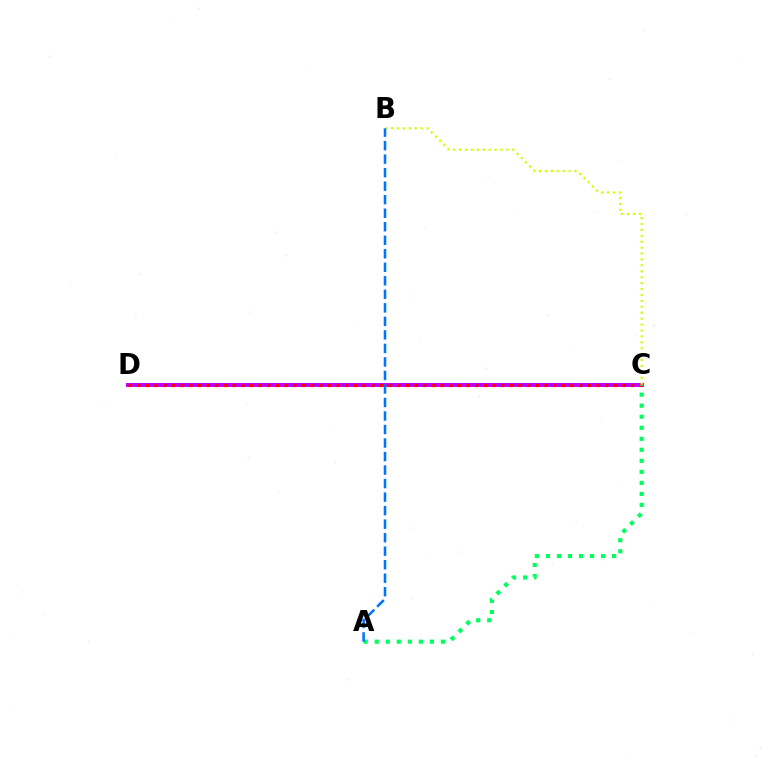{('C', 'D'): [{'color': '#b900ff', 'line_style': 'solid', 'thickness': 2.83}, {'color': '#ff0000', 'line_style': 'dotted', 'thickness': 2.35}], ('B', 'C'): [{'color': '#d1ff00', 'line_style': 'dotted', 'thickness': 1.61}], ('A', 'C'): [{'color': '#00ff5c', 'line_style': 'dotted', 'thickness': 3.0}], ('A', 'B'): [{'color': '#0074ff', 'line_style': 'dashed', 'thickness': 1.84}]}